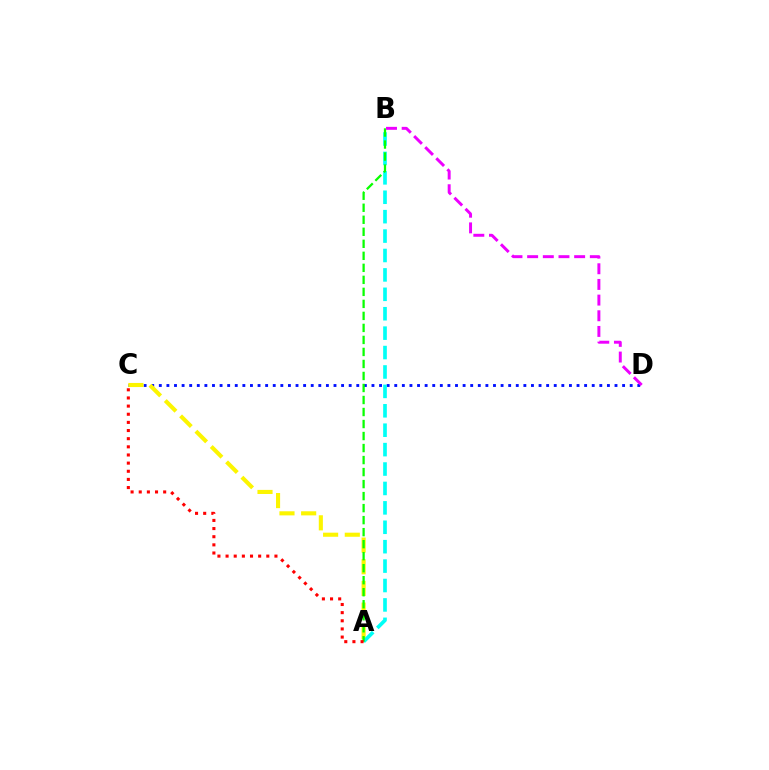{('C', 'D'): [{'color': '#0010ff', 'line_style': 'dotted', 'thickness': 2.06}], ('A', 'C'): [{'color': '#fcf500', 'line_style': 'dashed', 'thickness': 2.94}, {'color': '#ff0000', 'line_style': 'dotted', 'thickness': 2.21}], ('A', 'B'): [{'color': '#00fff6', 'line_style': 'dashed', 'thickness': 2.64}, {'color': '#08ff00', 'line_style': 'dashed', 'thickness': 1.63}], ('B', 'D'): [{'color': '#ee00ff', 'line_style': 'dashed', 'thickness': 2.13}]}